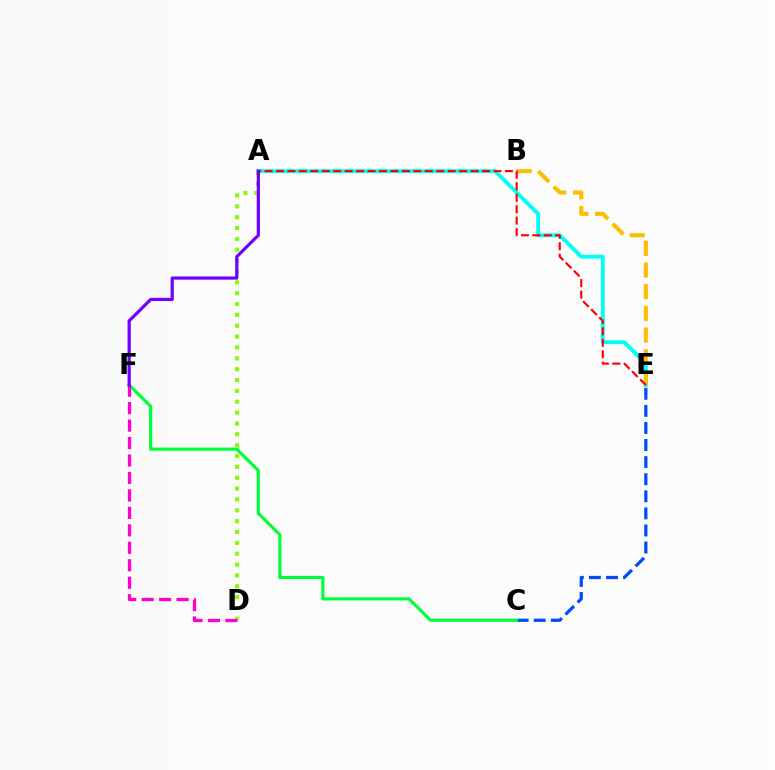{('A', 'E'): [{'color': '#00fff6', 'line_style': 'solid', 'thickness': 2.81}, {'color': '#ff0000', 'line_style': 'dashed', 'thickness': 1.56}], ('B', 'E'): [{'color': '#ffbd00', 'line_style': 'dashed', 'thickness': 2.95}], ('C', 'E'): [{'color': '#004bff', 'line_style': 'dashed', 'thickness': 2.32}], ('C', 'F'): [{'color': '#00ff39', 'line_style': 'solid', 'thickness': 2.27}], ('A', 'D'): [{'color': '#84ff00', 'line_style': 'dotted', 'thickness': 2.95}], ('D', 'F'): [{'color': '#ff00cf', 'line_style': 'dashed', 'thickness': 2.37}], ('A', 'F'): [{'color': '#7200ff', 'line_style': 'solid', 'thickness': 2.31}]}